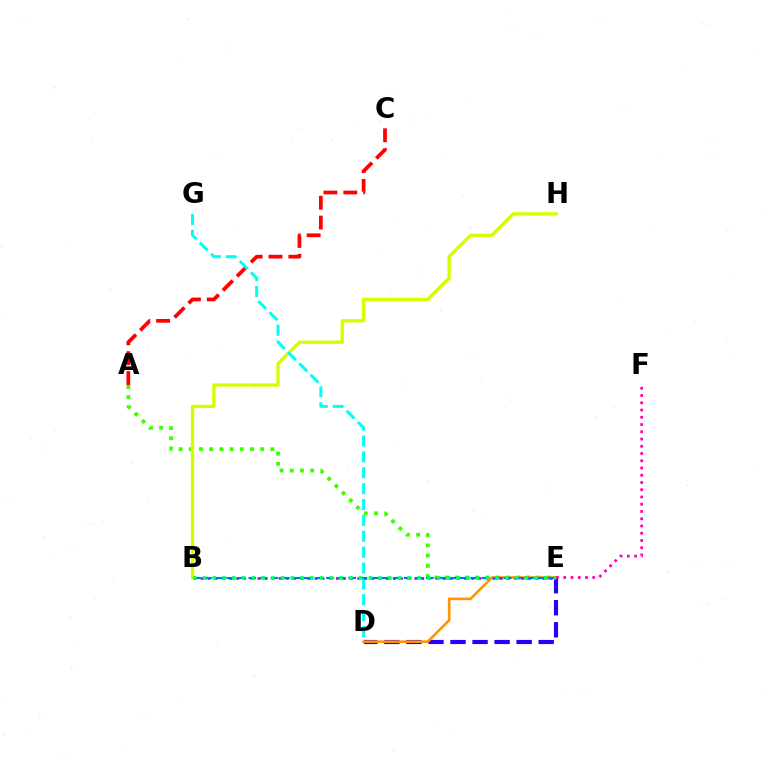{('A', 'C'): [{'color': '#ff0000', 'line_style': 'dashed', 'thickness': 2.7}], ('D', 'E'): [{'color': '#2500ff', 'line_style': 'dashed', 'thickness': 2.99}, {'color': '#ff9400', 'line_style': 'solid', 'thickness': 1.87}], ('A', 'E'): [{'color': '#3dff00', 'line_style': 'dotted', 'thickness': 2.77}], ('B', 'H'): [{'color': '#d1ff00', 'line_style': 'solid', 'thickness': 2.4}], ('E', 'F'): [{'color': '#ff00ac', 'line_style': 'dotted', 'thickness': 1.97}], ('D', 'G'): [{'color': '#00fff6', 'line_style': 'dashed', 'thickness': 2.16}], ('B', 'E'): [{'color': '#b900ff', 'line_style': 'dotted', 'thickness': 1.94}, {'color': '#0074ff', 'line_style': 'dashed', 'thickness': 1.51}, {'color': '#00ff5c', 'line_style': 'dotted', 'thickness': 2.65}]}